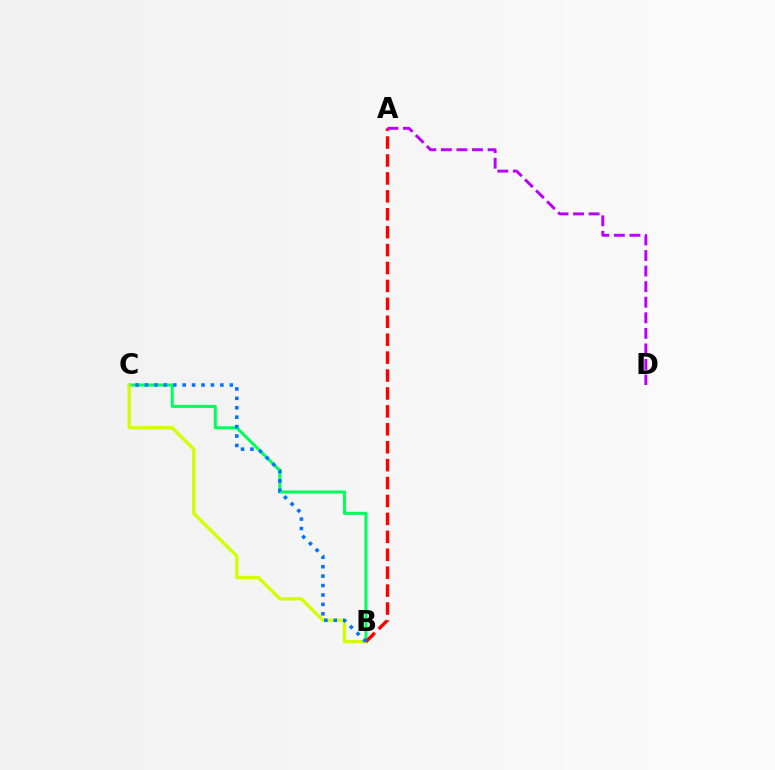{('B', 'C'): [{'color': '#00ff5c', 'line_style': 'solid', 'thickness': 2.19}, {'color': '#d1ff00', 'line_style': 'solid', 'thickness': 2.38}, {'color': '#0074ff', 'line_style': 'dotted', 'thickness': 2.56}], ('A', 'B'): [{'color': '#ff0000', 'line_style': 'dashed', 'thickness': 2.43}], ('A', 'D'): [{'color': '#b900ff', 'line_style': 'dashed', 'thickness': 2.11}]}